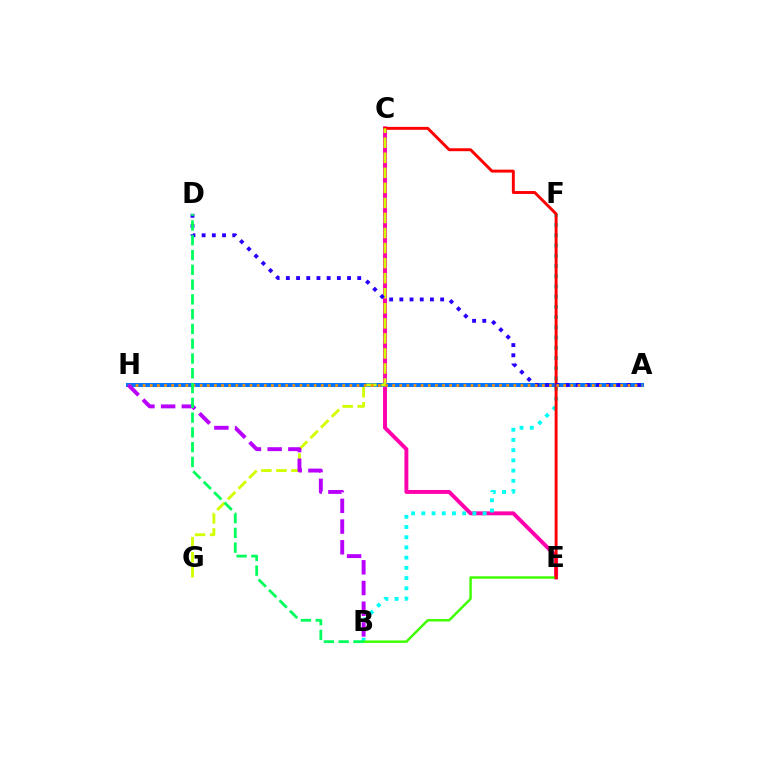{('C', 'E'): [{'color': '#ff00ac', 'line_style': 'solid', 'thickness': 2.82}, {'color': '#ff0000', 'line_style': 'solid', 'thickness': 2.1}], ('B', 'F'): [{'color': '#00fff6', 'line_style': 'dotted', 'thickness': 2.77}], ('A', 'H'): [{'color': '#0074ff', 'line_style': 'solid', 'thickness': 2.85}, {'color': '#ff9400', 'line_style': 'dotted', 'thickness': 1.94}], ('B', 'E'): [{'color': '#3dff00', 'line_style': 'solid', 'thickness': 1.75}], ('C', 'G'): [{'color': '#d1ff00', 'line_style': 'dashed', 'thickness': 2.04}], ('A', 'D'): [{'color': '#2500ff', 'line_style': 'dotted', 'thickness': 2.77}], ('B', 'H'): [{'color': '#b900ff', 'line_style': 'dashed', 'thickness': 2.81}], ('B', 'D'): [{'color': '#00ff5c', 'line_style': 'dashed', 'thickness': 2.01}]}